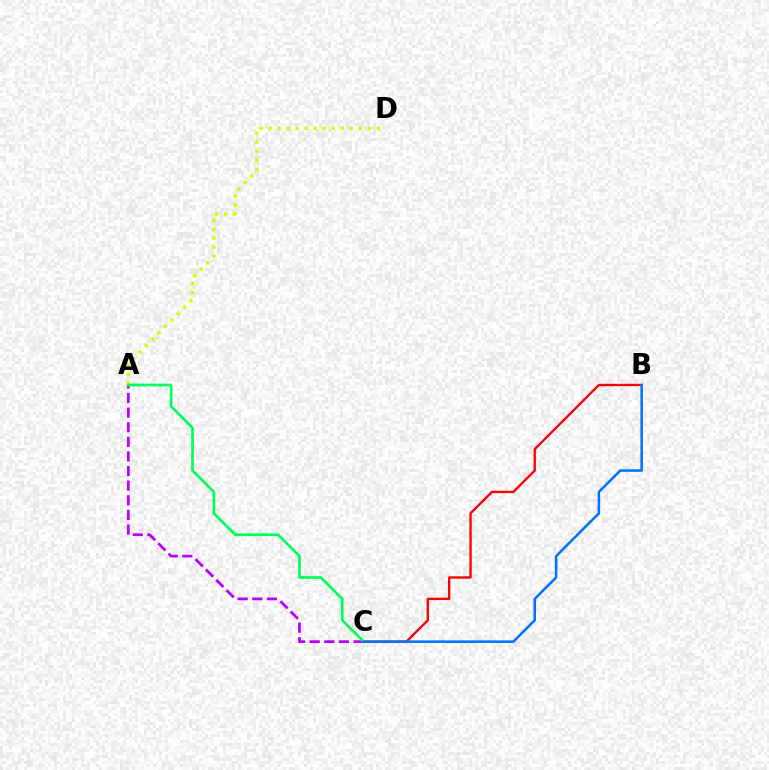{('B', 'C'): [{'color': '#ff0000', 'line_style': 'solid', 'thickness': 1.69}, {'color': '#0074ff', 'line_style': 'solid', 'thickness': 1.83}], ('A', 'C'): [{'color': '#b900ff', 'line_style': 'dashed', 'thickness': 1.98}, {'color': '#00ff5c', 'line_style': 'solid', 'thickness': 1.95}], ('A', 'D'): [{'color': '#d1ff00', 'line_style': 'dotted', 'thickness': 2.45}]}